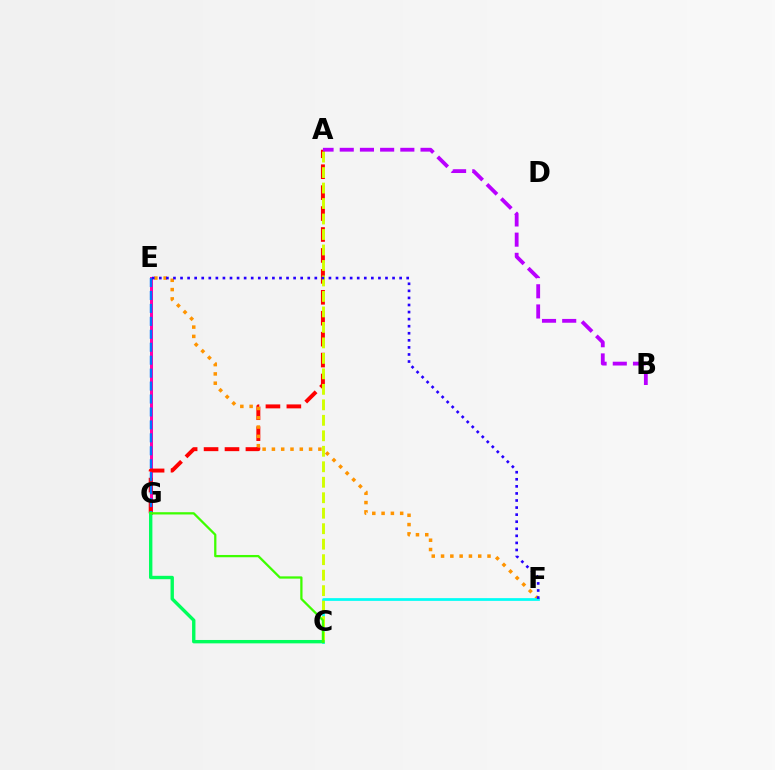{('E', 'G'): [{'color': '#ff00ac', 'line_style': 'solid', 'thickness': 2.15}, {'color': '#0074ff', 'line_style': 'dashed', 'thickness': 1.76}], ('A', 'G'): [{'color': '#ff0000', 'line_style': 'dashed', 'thickness': 2.84}], ('E', 'F'): [{'color': '#ff9400', 'line_style': 'dotted', 'thickness': 2.53}, {'color': '#2500ff', 'line_style': 'dotted', 'thickness': 1.92}], ('C', 'F'): [{'color': '#00fff6', 'line_style': 'solid', 'thickness': 1.97}], ('A', 'B'): [{'color': '#b900ff', 'line_style': 'dashed', 'thickness': 2.74}], ('A', 'C'): [{'color': '#d1ff00', 'line_style': 'dashed', 'thickness': 2.1}], ('C', 'G'): [{'color': '#00ff5c', 'line_style': 'solid', 'thickness': 2.43}, {'color': '#3dff00', 'line_style': 'solid', 'thickness': 1.64}]}